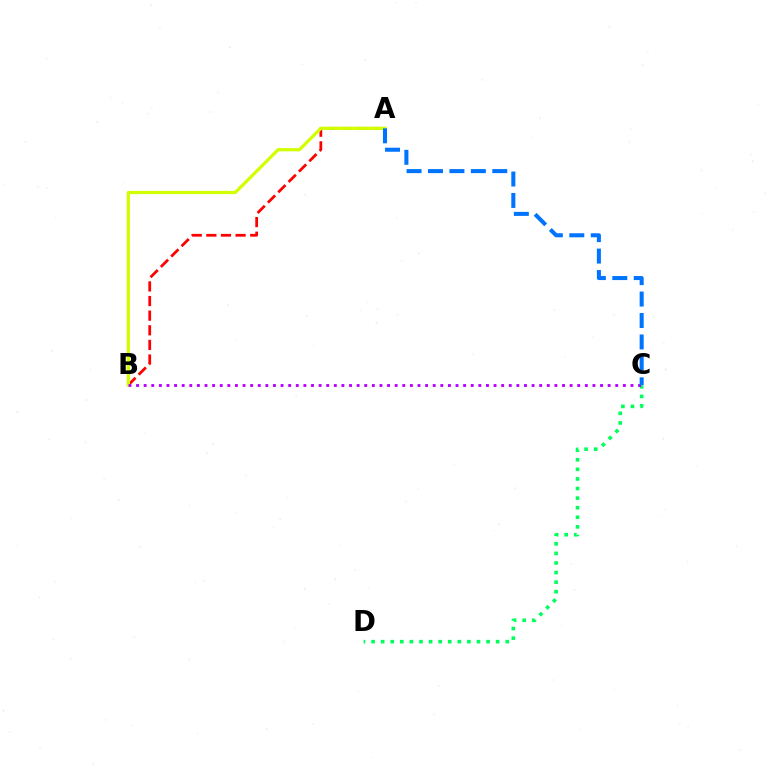{('A', 'B'): [{'color': '#ff0000', 'line_style': 'dashed', 'thickness': 1.99}, {'color': '#d1ff00', 'line_style': 'solid', 'thickness': 2.33}], ('C', 'D'): [{'color': '#00ff5c', 'line_style': 'dotted', 'thickness': 2.6}], ('B', 'C'): [{'color': '#b900ff', 'line_style': 'dotted', 'thickness': 2.07}], ('A', 'C'): [{'color': '#0074ff', 'line_style': 'dashed', 'thickness': 2.91}]}